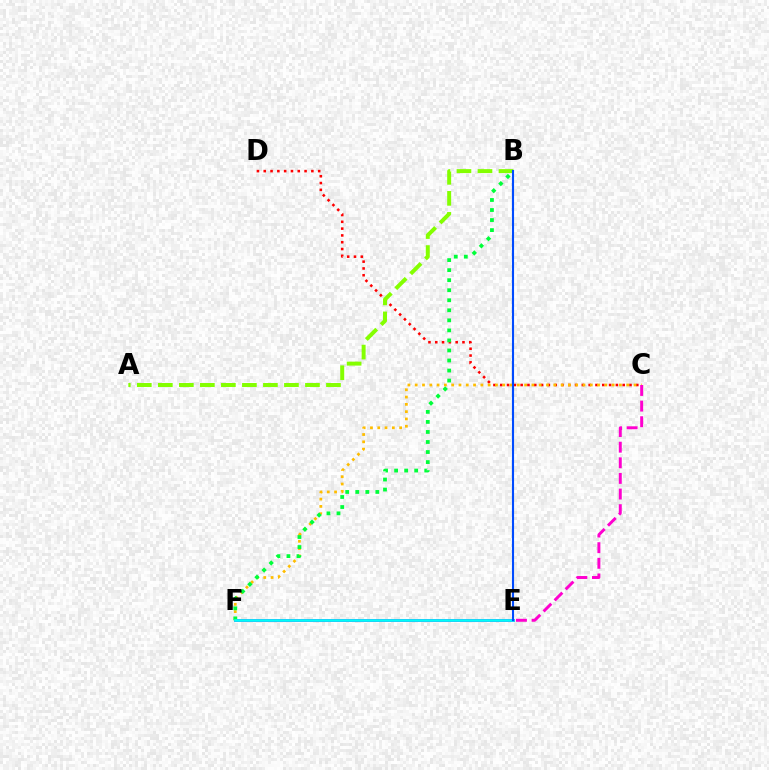{('C', 'D'): [{'color': '#ff0000', 'line_style': 'dotted', 'thickness': 1.85}], ('E', 'F'): [{'color': '#7200ff', 'line_style': 'solid', 'thickness': 1.94}, {'color': '#00fff6', 'line_style': 'solid', 'thickness': 1.88}], ('C', 'F'): [{'color': '#ffbd00', 'line_style': 'dotted', 'thickness': 1.98}], ('B', 'F'): [{'color': '#00ff39', 'line_style': 'dotted', 'thickness': 2.73}], ('C', 'E'): [{'color': '#ff00cf', 'line_style': 'dashed', 'thickness': 2.12}], ('A', 'B'): [{'color': '#84ff00', 'line_style': 'dashed', 'thickness': 2.86}], ('B', 'E'): [{'color': '#004bff', 'line_style': 'solid', 'thickness': 1.52}]}